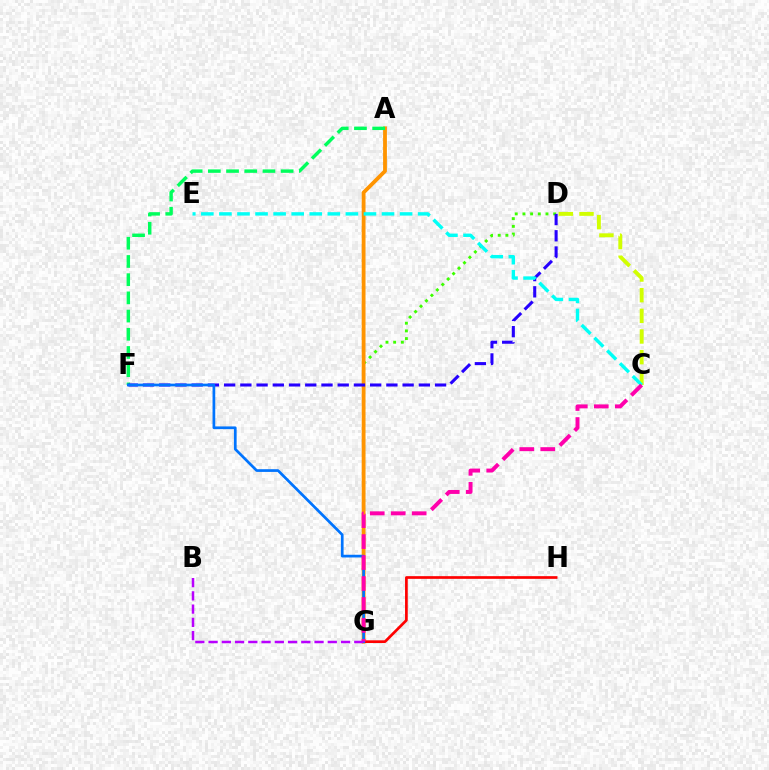{('C', 'D'): [{'color': '#d1ff00', 'line_style': 'dashed', 'thickness': 2.81}], ('D', 'G'): [{'color': '#3dff00', 'line_style': 'dotted', 'thickness': 2.09}], ('A', 'G'): [{'color': '#ff9400', 'line_style': 'solid', 'thickness': 2.74}], ('A', 'F'): [{'color': '#00ff5c', 'line_style': 'dashed', 'thickness': 2.47}], ('D', 'F'): [{'color': '#2500ff', 'line_style': 'dashed', 'thickness': 2.2}], ('C', 'E'): [{'color': '#00fff6', 'line_style': 'dashed', 'thickness': 2.45}], ('G', 'H'): [{'color': '#ff0000', 'line_style': 'solid', 'thickness': 1.94}], ('F', 'G'): [{'color': '#0074ff', 'line_style': 'solid', 'thickness': 1.95}], ('C', 'G'): [{'color': '#ff00ac', 'line_style': 'dashed', 'thickness': 2.85}], ('B', 'G'): [{'color': '#b900ff', 'line_style': 'dashed', 'thickness': 1.8}]}